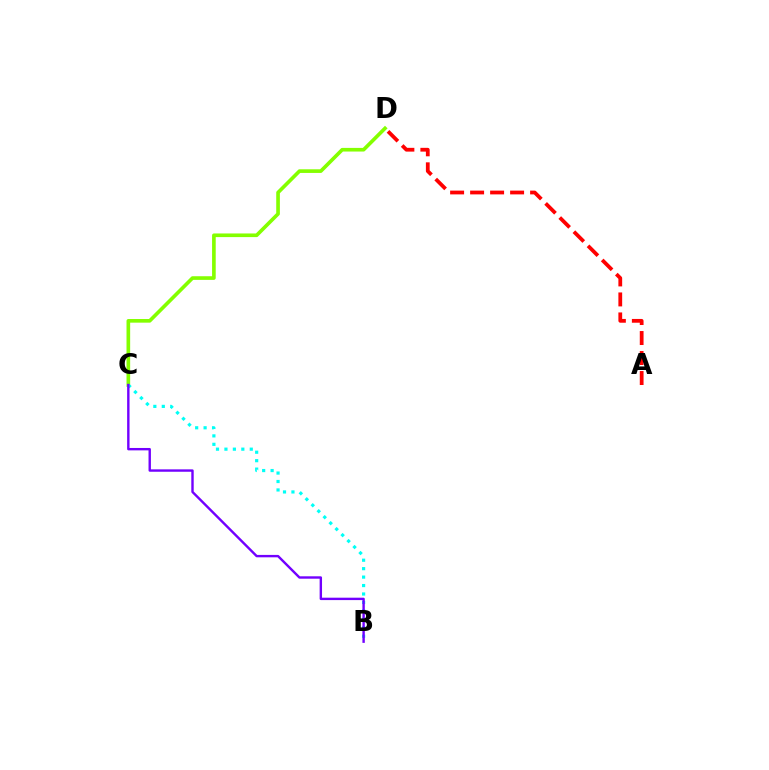{('C', 'D'): [{'color': '#84ff00', 'line_style': 'solid', 'thickness': 2.62}], ('B', 'C'): [{'color': '#00fff6', 'line_style': 'dotted', 'thickness': 2.29}, {'color': '#7200ff', 'line_style': 'solid', 'thickness': 1.73}], ('A', 'D'): [{'color': '#ff0000', 'line_style': 'dashed', 'thickness': 2.72}]}